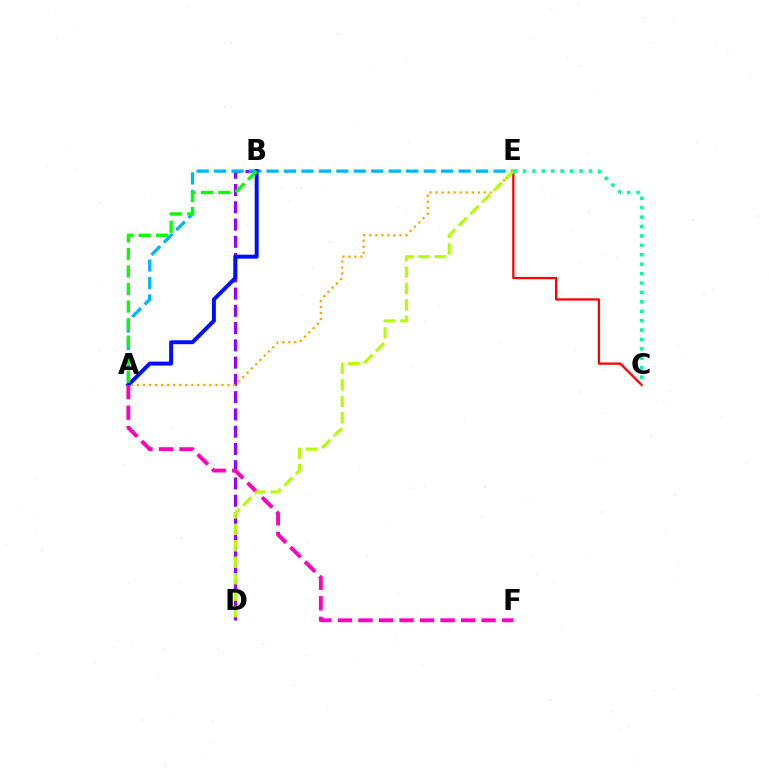{('C', 'E'): [{'color': '#ff0000', 'line_style': 'solid', 'thickness': 1.65}, {'color': '#00ff9d', 'line_style': 'dotted', 'thickness': 2.56}], ('B', 'D'): [{'color': '#9b00ff', 'line_style': 'dashed', 'thickness': 2.34}], ('A', 'E'): [{'color': '#00b5ff', 'line_style': 'dashed', 'thickness': 2.37}, {'color': '#ffa500', 'line_style': 'dotted', 'thickness': 1.64}], ('A', 'B'): [{'color': '#0010ff', 'line_style': 'solid', 'thickness': 2.85}, {'color': '#08ff00', 'line_style': 'dashed', 'thickness': 2.38}], ('A', 'F'): [{'color': '#ff00bd', 'line_style': 'dashed', 'thickness': 2.79}], ('D', 'E'): [{'color': '#b3ff00', 'line_style': 'dashed', 'thickness': 2.23}]}